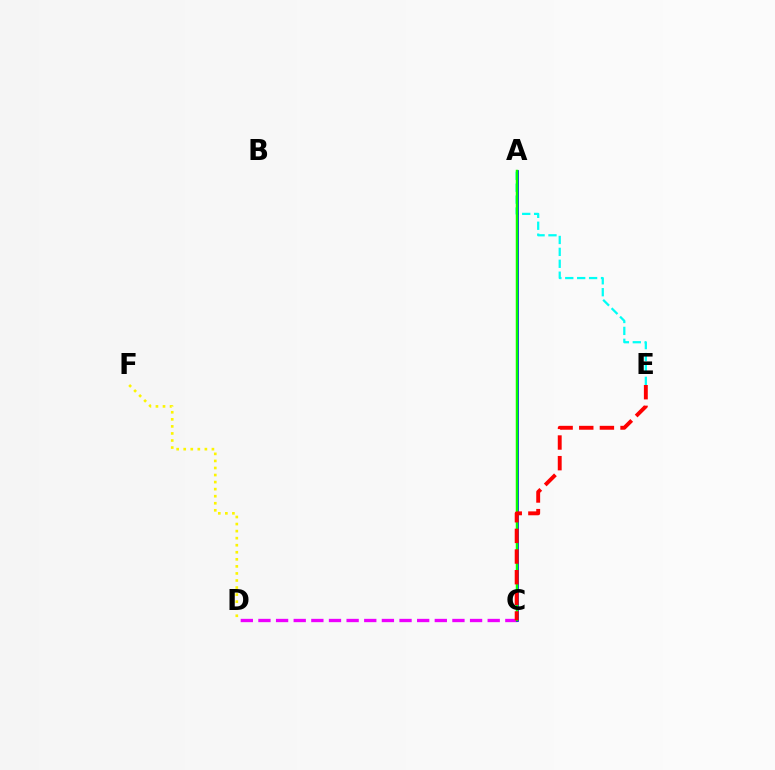{('A', 'E'): [{'color': '#00fff6', 'line_style': 'dashed', 'thickness': 1.62}], ('C', 'D'): [{'color': '#ee00ff', 'line_style': 'dashed', 'thickness': 2.4}], ('A', 'C'): [{'color': '#0010ff', 'line_style': 'solid', 'thickness': 1.94}, {'color': '#08ff00', 'line_style': 'solid', 'thickness': 1.79}], ('C', 'E'): [{'color': '#ff0000', 'line_style': 'dashed', 'thickness': 2.8}], ('D', 'F'): [{'color': '#fcf500', 'line_style': 'dotted', 'thickness': 1.92}]}